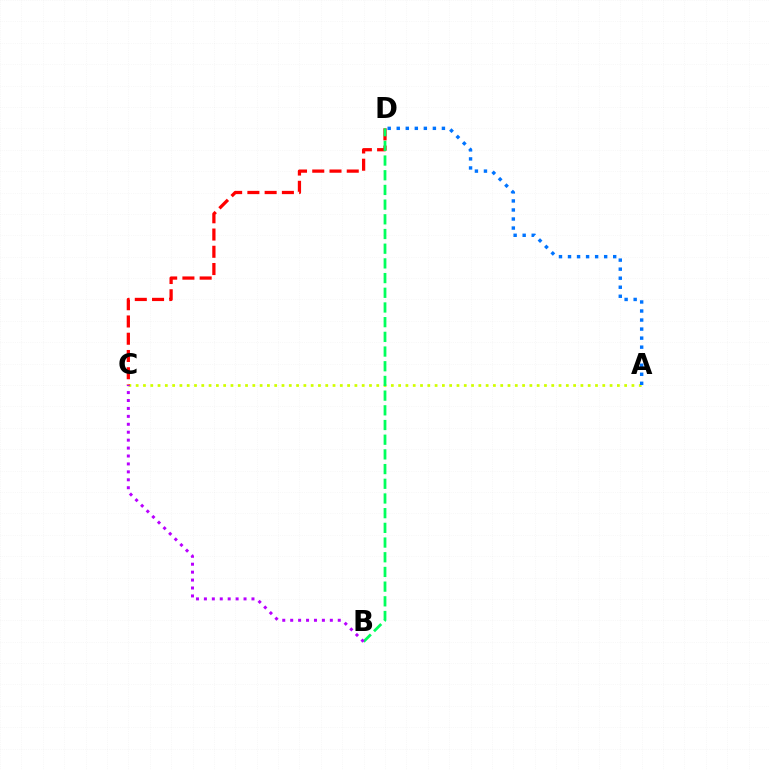{('A', 'C'): [{'color': '#d1ff00', 'line_style': 'dotted', 'thickness': 1.98}], ('C', 'D'): [{'color': '#ff0000', 'line_style': 'dashed', 'thickness': 2.34}], ('A', 'D'): [{'color': '#0074ff', 'line_style': 'dotted', 'thickness': 2.45}], ('B', 'D'): [{'color': '#00ff5c', 'line_style': 'dashed', 'thickness': 2.0}], ('B', 'C'): [{'color': '#b900ff', 'line_style': 'dotted', 'thickness': 2.15}]}